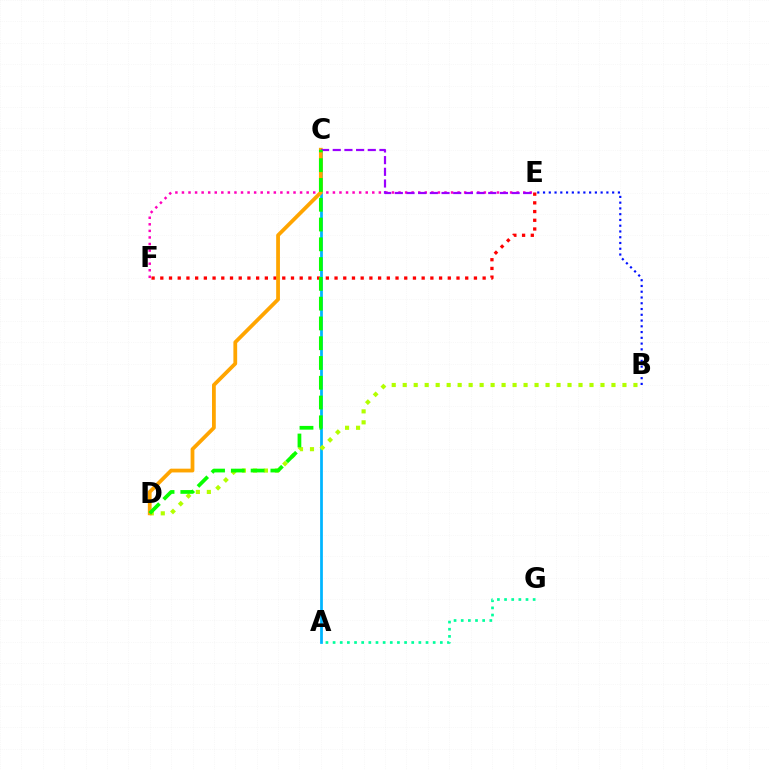{('E', 'F'): [{'color': '#ff0000', 'line_style': 'dotted', 'thickness': 2.37}, {'color': '#ff00bd', 'line_style': 'dotted', 'thickness': 1.78}], ('A', 'G'): [{'color': '#00ff9d', 'line_style': 'dotted', 'thickness': 1.94}], ('B', 'E'): [{'color': '#0010ff', 'line_style': 'dotted', 'thickness': 1.57}], ('A', 'C'): [{'color': '#00b5ff', 'line_style': 'solid', 'thickness': 1.98}], ('B', 'D'): [{'color': '#b3ff00', 'line_style': 'dotted', 'thickness': 2.99}], ('C', 'D'): [{'color': '#ffa500', 'line_style': 'solid', 'thickness': 2.72}, {'color': '#08ff00', 'line_style': 'dashed', 'thickness': 2.69}], ('C', 'E'): [{'color': '#9b00ff', 'line_style': 'dashed', 'thickness': 1.59}]}